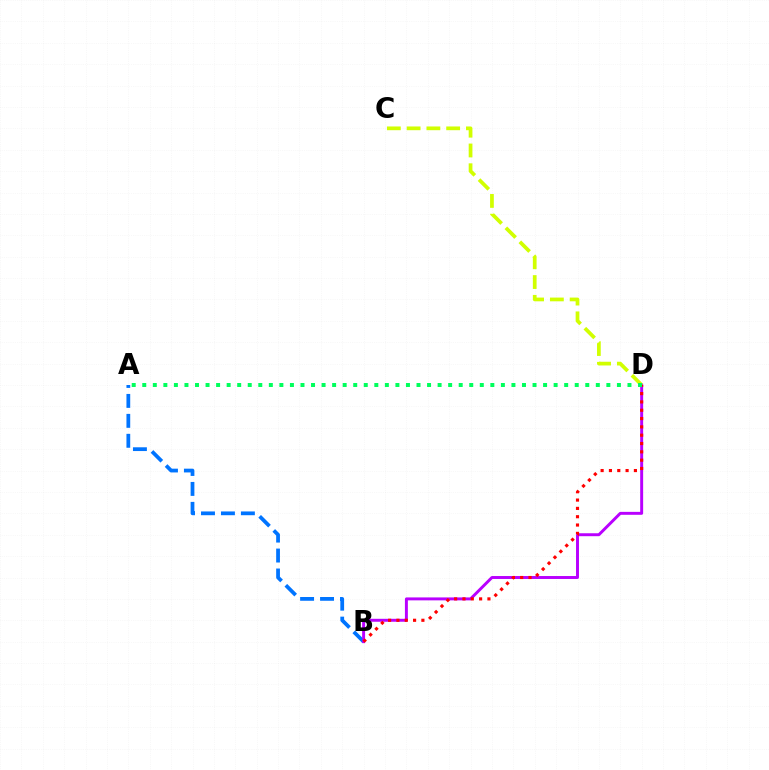{('A', 'B'): [{'color': '#0074ff', 'line_style': 'dashed', 'thickness': 2.71}], ('B', 'D'): [{'color': '#b900ff', 'line_style': 'solid', 'thickness': 2.12}, {'color': '#ff0000', 'line_style': 'dotted', 'thickness': 2.26}], ('C', 'D'): [{'color': '#d1ff00', 'line_style': 'dashed', 'thickness': 2.69}], ('A', 'D'): [{'color': '#00ff5c', 'line_style': 'dotted', 'thickness': 2.87}]}